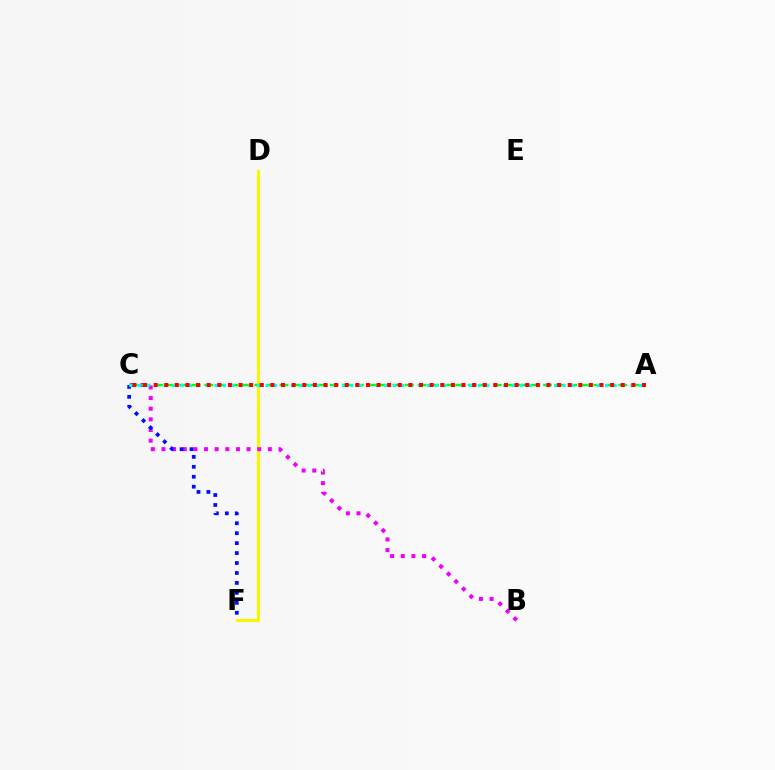{('D', 'F'): [{'color': '#fcf500', 'line_style': 'solid', 'thickness': 2.23}], ('B', 'C'): [{'color': '#ee00ff', 'line_style': 'dotted', 'thickness': 2.89}], ('C', 'F'): [{'color': '#0010ff', 'line_style': 'dotted', 'thickness': 2.7}], ('A', 'C'): [{'color': '#08ff00', 'line_style': 'dashed', 'thickness': 1.7}, {'color': '#00fff6', 'line_style': 'dotted', 'thickness': 2.31}, {'color': '#ff0000', 'line_style': 'dotted', 'thickness': 2.88}]}